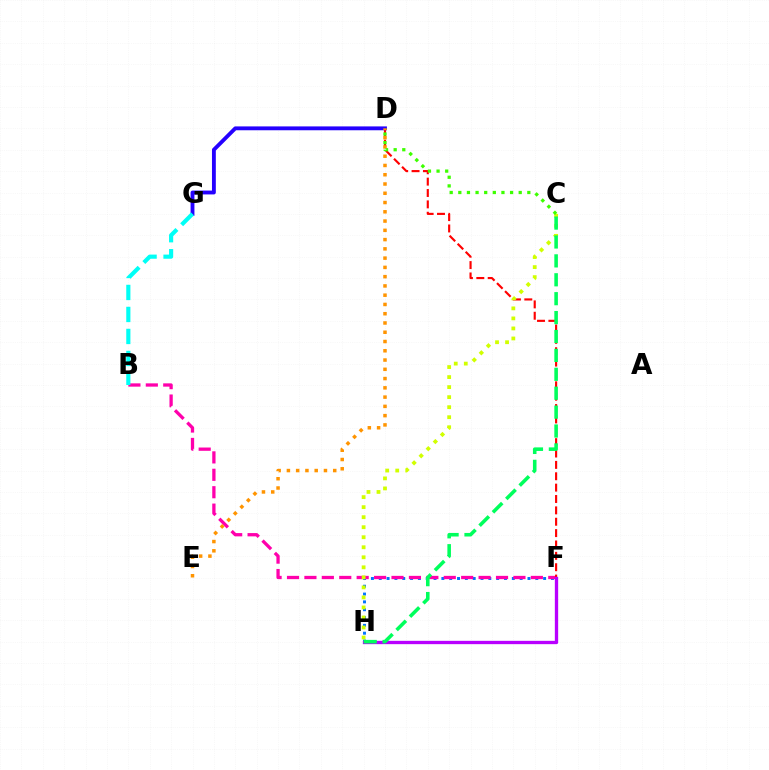{('F', 'H'): [{'color': '#0074ff', 'line_style': 'dotted', 'thickness': 2.13}, {'color': '#b900ff', 'line_style': 'solid', 'thickness': 2.39}], ('B', 'F'): [{'color': '#ff00ac', 'line_style': 'dashed', 'thickness': 2.37}], ('D', 'F'): [{'color': '#ff0000', 'line_style': 'dashed', 'thickness': 1.54}], ('D', 'G'): [{'color': '#2500ff', 'line_style': 'solid', 'thickness': 2.77}], ('B', 'G'): [{'color': '#00fff6', 'line_style': 'dashed', 'thickness': 2.99}], ('C', 'H'): [{'color': '#d1ff00', 'line_style': 'dotted', 'thickness': 2.72}, {'color': '#00ff5c', 'line_style': 'dashed', 'thickness': 2.57}], ('D', 'E'): [{'color': '#ff9400', 'line_style': 'dotted', 'thickness': 2.52}], ('C', 'D'): [{'color': '#3dff00', 'line_style': 'dotted', 'thickness': 2.34}]}